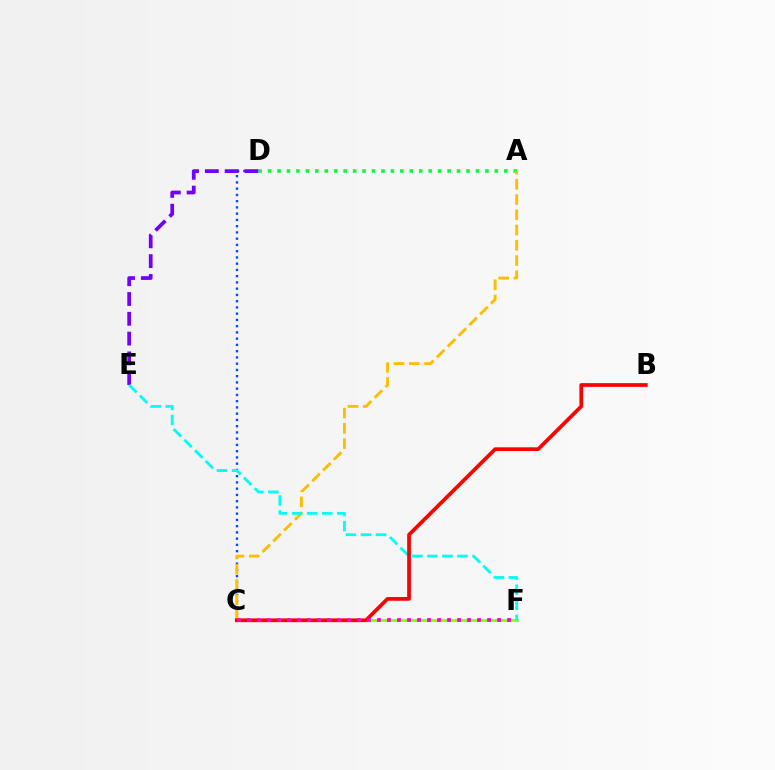{('C', 'D'): [{'color': '#004bff', 'line_style': 'dotted', 'thickness': 1.7}], ('A', 'D'): [{'color': '#00ff39', 'line_style': 'dotted', 'thickness': 2.57}], ('A', 'C'): [{'color': '#ffbd00', 'line_style': 'dashed', 'thickness': 2.07}], ('C', 'F'): [{'color': '#84ff00', 'line_style': 'solid', 'thickness': 1.94}, {'color': '#ff00cf', 'line_style': 'dotted', 'thickness': 2.72}], ('D', 'E'): [{'color': '#7200ff', 'line_style': 'dashed', 'thickness': 2.69}], ('E', 'F'): [{'color': '#00fff6', 'line_style': 'dashed', 'thickness': 2.04}], ('B', 'C'): [{'color': '#ff0000', 'line_style': 'solid', 'thickness': 2.68}]}